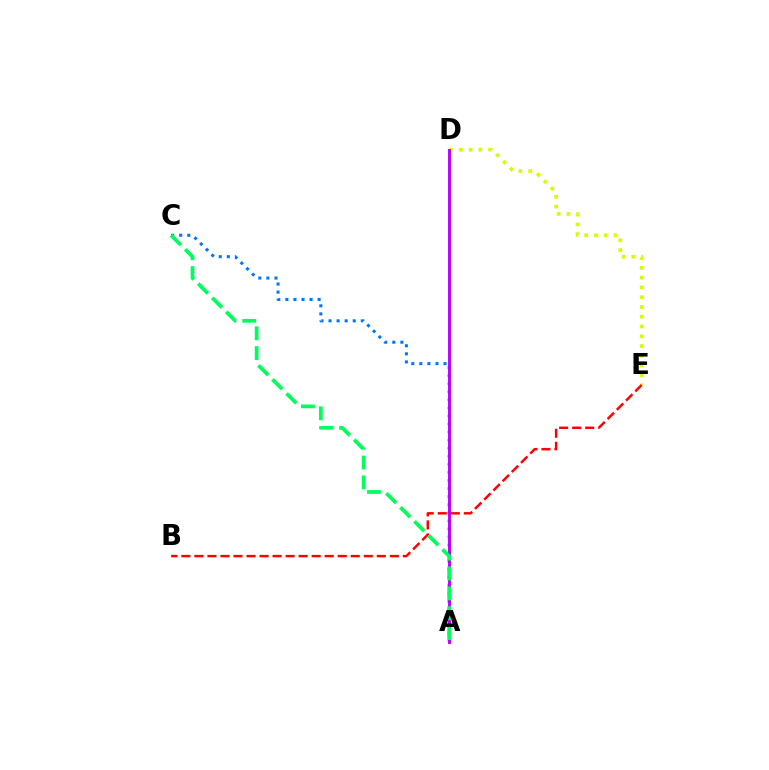{('A', 'C'): [{'color': '#0074ff', 'line_style': 'dotted', 'thickness': 2.19}, {'color': '#00ff5c', 'line_style': 'dashed', 'thickness': 2.7}], ('D', 'E'): [{'color': '#d1ff00', 'line_style': 'dotted', 'thickness': 2.66}], ('B', 'E'): [{'color': '#ff0000', 'line_style': 'dashed', 'thickness': 1.77}], ('A', 'D'): [{'color': '#b900ff', 'line_style': 'solid', 'thickness': 2.09}]}